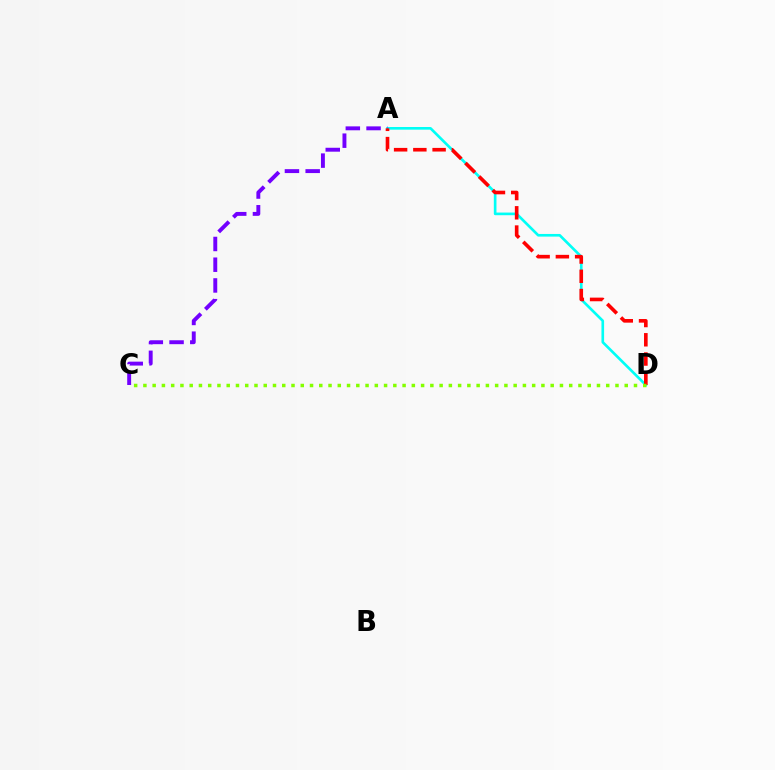{('A', 'D'): [{'color': '#00fff6', 'line_style': 'solid', 'thickness': 1.91}, {'color': '#ff0000', 'line_style': 'dashed', 'thickness': 2.62}], ('A', 'C'): [{'color': '#7200ff', 'line_style': 'dashed', 'thickness': 2.82}], ('C', 'D'): [{'color': '#84ff00', 'line_style': 'dotted', 'thickness': 2.51}]}